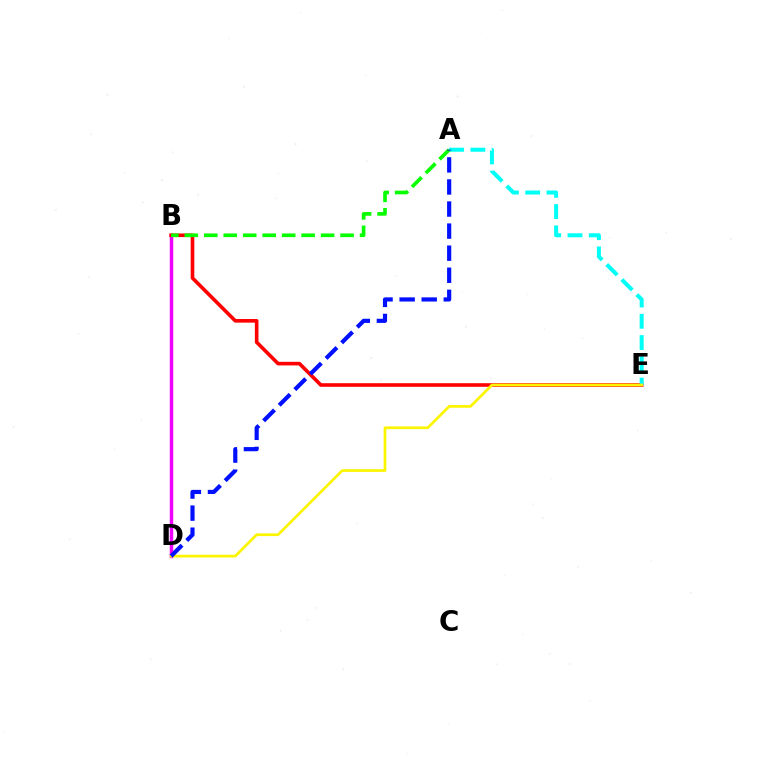{('B', 'D'): [{'color': '#ee00ff', 'line_style': 'solid', 'thickness': 2.5}], ('B', 'E'): [{'color': '#ff0000', 'line_style': 'solid', 'thickness': 2.6}], ('A', 'E'): [{'color': '#00fff6', 'line_style': 'dashed', 'thickness': 2.89}], ('D', 'E'): [{'color': '#fcf500', 'line_style': 'solid', 'thickness': 1.95}], ('A', 'B'): [{'color': '#08ff00', 'line_style': 'dashed', 'thickness': 2.65}], ('A', 'D'): [{'color': '#0010ff', 'line_style': 'dashed', 'thickness': 3.0}]}